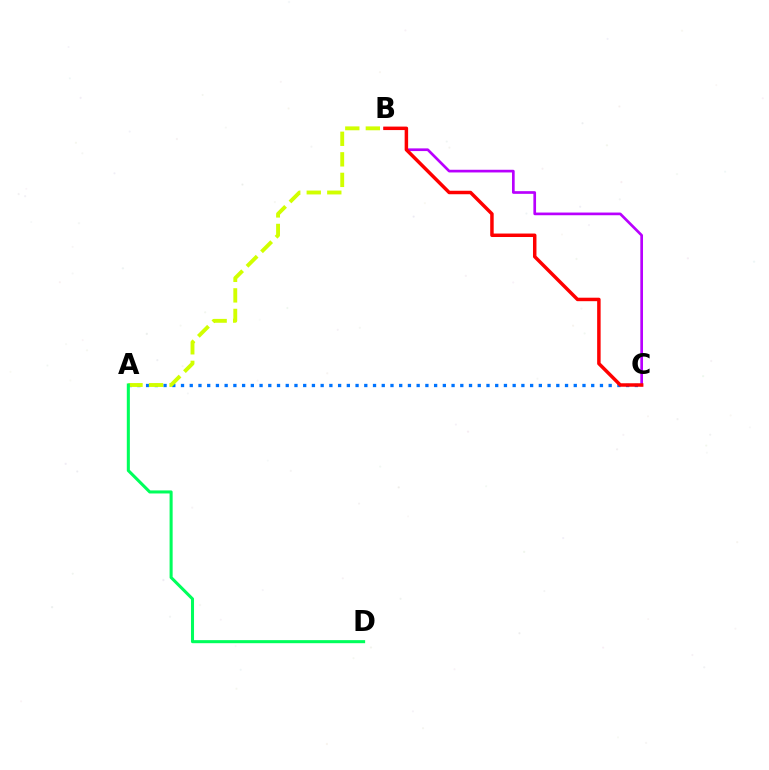{('A', 'C'): [{'color': '#0074ff', 'line_style': 'dotted', 'thickness': 2.37}], ('A', 'B'): [{'color': '#d1ff00', 'line_style': 'dashed', 'thickness': 2.79}], ('B', 'C'): [{'color': '#b900ff', 'line_style': 'solid', 'thickness': 1.93}, {'color': '#ff0000', 'line_style': 'solid', 'thickness': 2.5}], ('A', 'D'): [{'color': '#00ff5c', 'line_style': 'solid', 'thickness': 2.19}]}